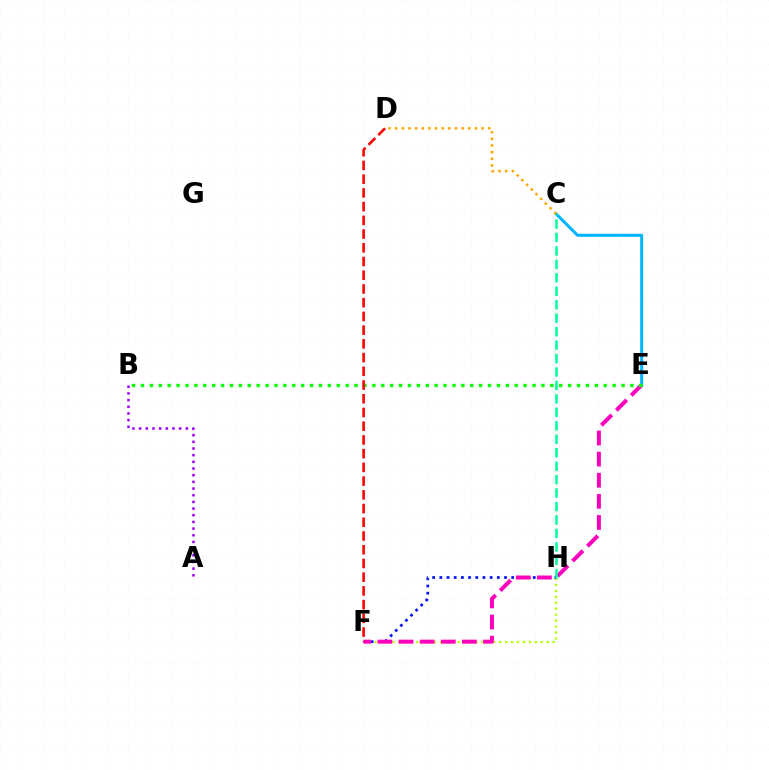{('A', 'B'): [{'color': '#9b00ff', 'line_style': 'dotted', 'thickness': 1.81}], ('F', 'H'): [{'color': '#b3ff00', 'line_style': 'dotted', 'thickness': 1.61}, {'color': '#0010ff', 'line_style': 'dotted', 'thickness': 1.95}], ('C', 'E'): [{'color': '#00b5ff', 'line_style': 'solid', 'thickness': 2.15}], ('E', 'F'): [{'color': '#ff00bd', 'line_style': 'dashed', 'thickness': 2.87}], ('B', 'E'): [{'color': '#08ff00', 'line_style': 'dotted', 'thickness': 2.42}], ('C', 'H'): [{'color': '#00ff9d', 'line_style': 'dashed', 'thickness': 1.83}], ('D', 'F'): [{'color': '#ff0000', 'line_style': 'dashed', 'thickness': 1.86}], ('C', 'D'): [{'color': '#ffa500', 'line_style': 'dotted', 'thickness': 1.8}]}